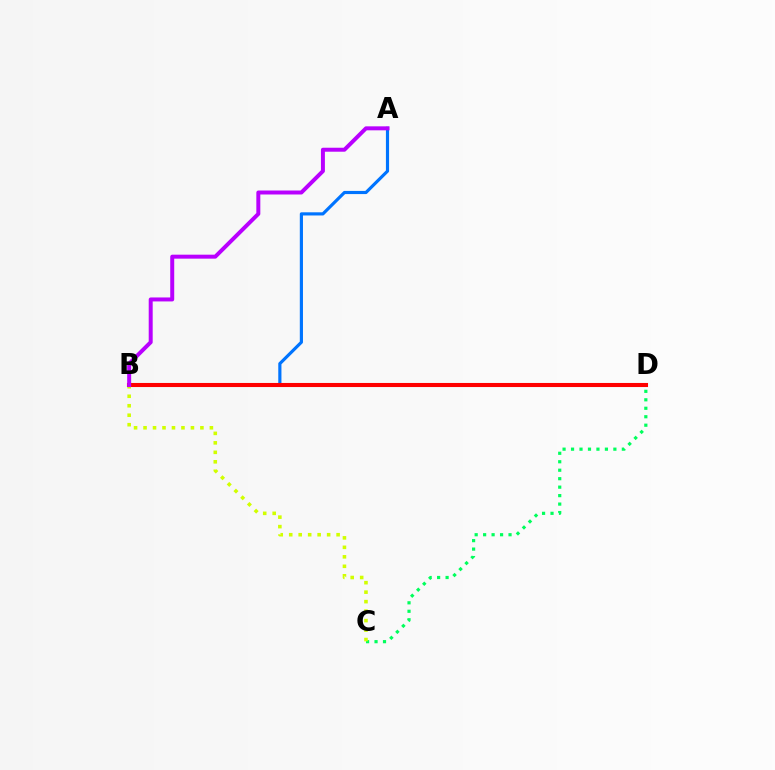{('C', 'D'): [{'color': '#00ff5c', 'line_style': 'dotted', 'thickness': 2.3}], ('A', 'B'): [{'color': '#0074ff', 'line_style': 'solid', 'thickness': 2.28}, {'color': '#b900ff', 'line_style': 'solid', 'thickness': 2.86}], ('B', 'C'): [{'color': '#d1ff00', 'line_style': 'dotted', 'thickness': 2.58}], ('B', 'D'): [{'color': '#ff0000', 'line_style': 'solid', 'thickness': 2.93}]}